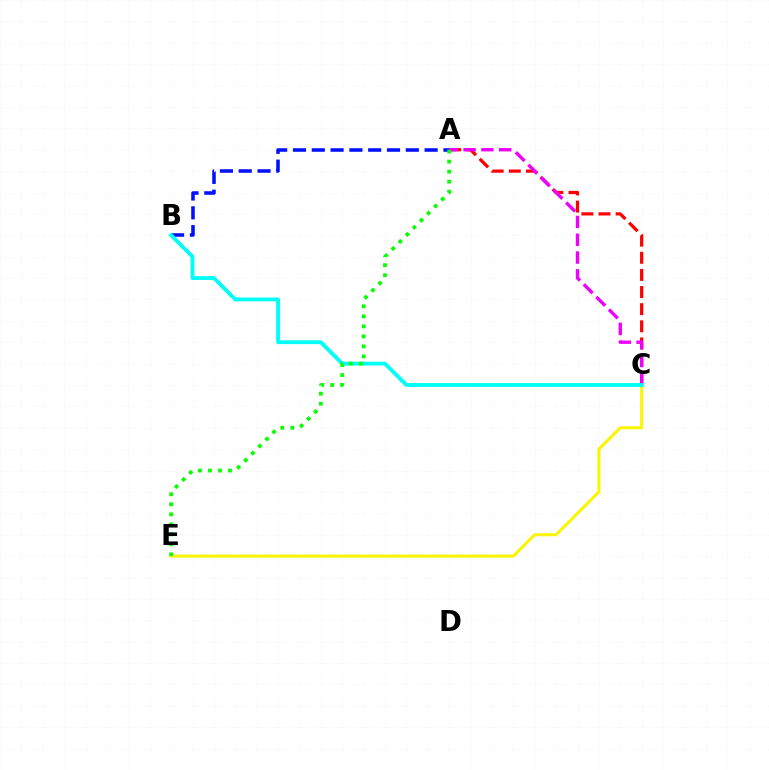{('C', 'E'): [{'color': '#fcf500', 'line_style': 'solid', 'thickness': 2.18}], ('A', 'B'): [{'color': '#0010ff', 'line_style': 'dashed', 'thickness': 2.56}], ('A', 'C'): [{'color': '#ff0000', 'line_style': 'dashed', 'thickness': 2.33}, {'color': '#ee00ff', 'line_style': 'dashed', 'thickness': 2.42}], ('B', 'C'): [{'color': '#00fff6', 'line_style': 'solid', 'thickness': 2.76}], ('A', 'E'): [{'color': '#08ff00', 'line_style': 'dotted', 'thickness': 2.72}]}